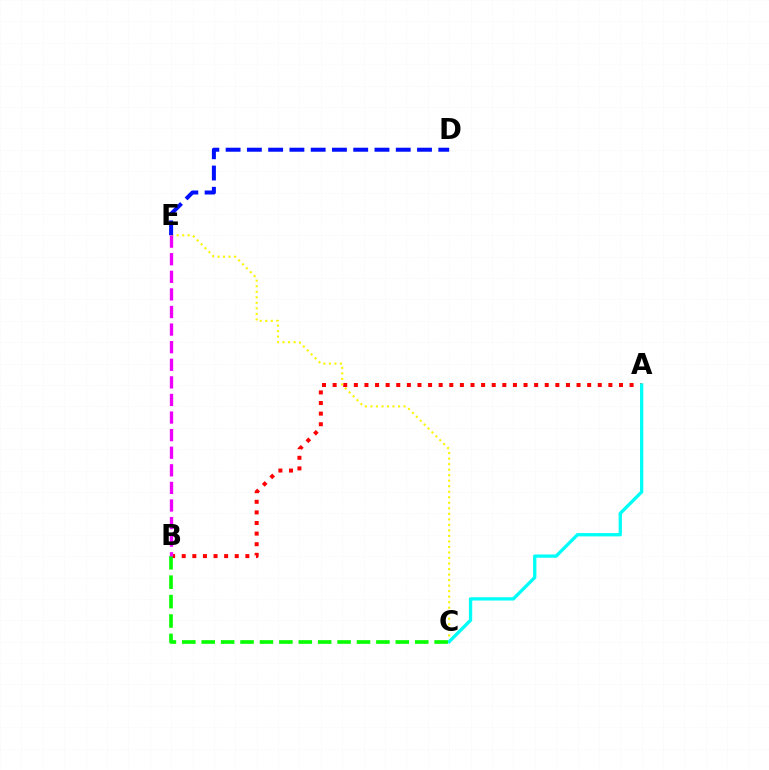{('A', 'B'): [{'color': '#ff0000', 'line_style': 'dotted', 'thickness': 2.88}], ('C', 'E'): [{'color': '#fcf500', 'line_style': 'dotted', 'thickness': 1.5}], ('A', 'C'): [{'color': '#00fff6', 'line_style': 'solid', 'thickness': 2.38}], ('B', 'C'): [{'color': '#08ff00', 'line_style': 'dashed', 'thickness': 2.64}], ('D', 'E'): [{'color': '#0010ff', 'line_style': 'dashed', 'thickness': 2.89}], ('B', 'E'): [{'color': '#ee00ff', 'line_style': 'dashed', 'thickness': 2.39}]}